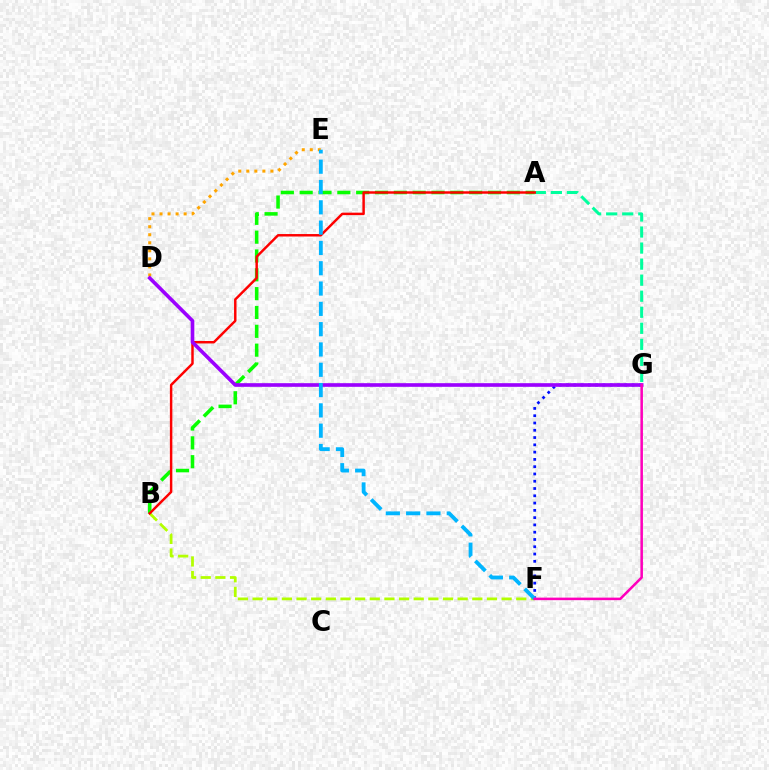{('A', 'G'): [{'color': '#00ff9d', 'line_style': 'dashed', 'thickness': 2.18}], ('F', 'G'): [{'color': '#0010ff', 'line_style': 'dotted', 'thickness': 1.98}, {'color': '#ff00bd', 'line_style': 'solid', 'thickness': 1.83}], ('B', 'F'): [{'color': '#b3ff00', 'line_style': 'dashed', 'thickness': 1.99}], ('A', 'B'): [{'color': '#08ff00', 'line_style': 'dashed', 'thickness': 2.56}, {'color': '#ff0000', 'line_style': 'solid', 'thickness': 1.77}], ('D', 'E'): [{'color': '#ffa500', 'line_style': 'dotted', 'thickness': 2.18}], ('D', 'G'): [{'color': '#9b00ff', 'line_style': 'solid', 'thickness': 2.62}], ('E', 'F'): [{'color': '#00b5ff', 'line_style': 'dashed', 'thickness': 2.76}]}